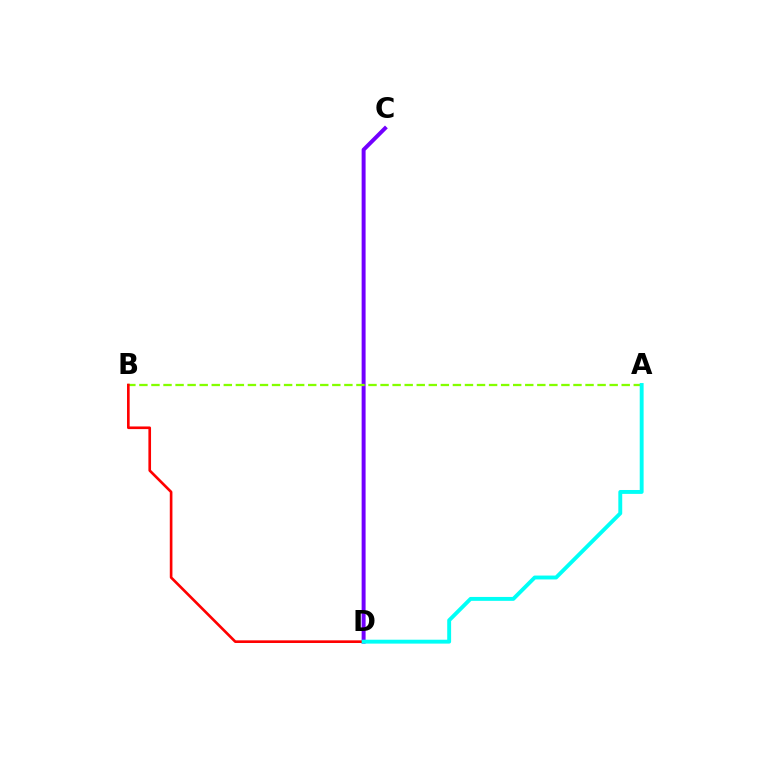{('C', 'D'): [{'color': '#7200ff', 'line_style': 'solid', 'thickness': 2.85}], ('A', 'B'): [{'color': '#84ff00', 'line_style': 'dashed', 'thickness': 1.64}], ('B', 'D'): [{'color': '#ff0000', 'line_style': 'solid', 'thickness': 1.9}], ('A', 'D'): [{'color': '#00fff6', 'line_style': 'solid', 'thickness': 2.8}]}